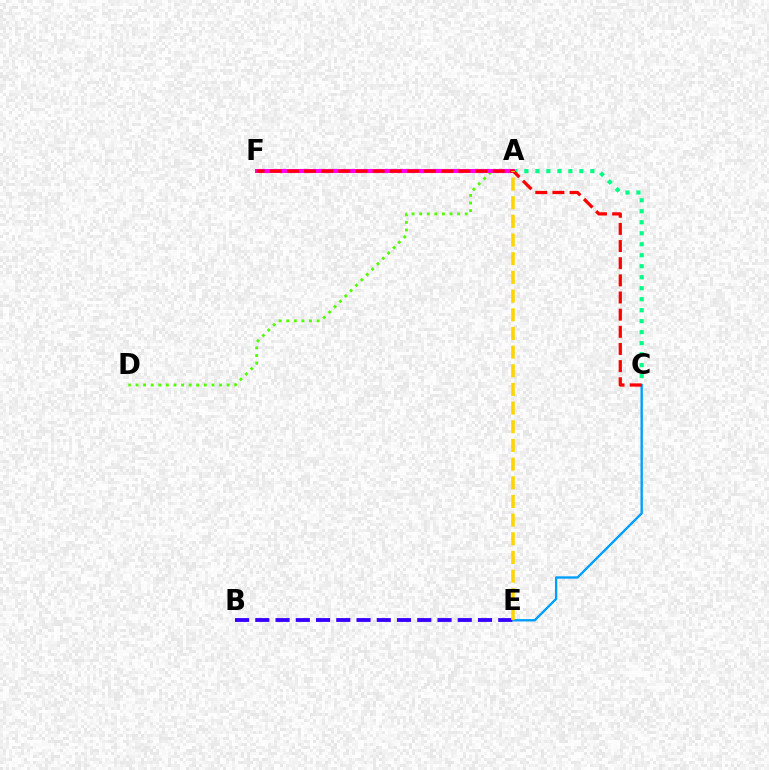{('A', 'D'): [{'color': '#4fff00', 'line_style': 'dotted', 'thickness': 2.06}], ('A', 'C'): [{'color': '#00ff86', 'line_style': 'dotted', 'thickness': 2.99}], ('C', 'E'): [{'color': '#009eff', 'line_style': 'solid', 'thickness': 1.7}], ('B', 'E'): [{'color': '#3700ff', 'line_style': 'dashed', 'thickness': 2.75}], ('A', 'F'): [{'color': '#ff00ed', 'line_style': 'solid', 'thickness': 2.92}], ('C', 'F'): [{'color': '#ff0000', 'line_style': 'dashed', 'thickness': 2.33}], ('A', 'E'): [{'color': '#ffd500', 'line_style': 'dashed', 'thickness': 2.54}]}